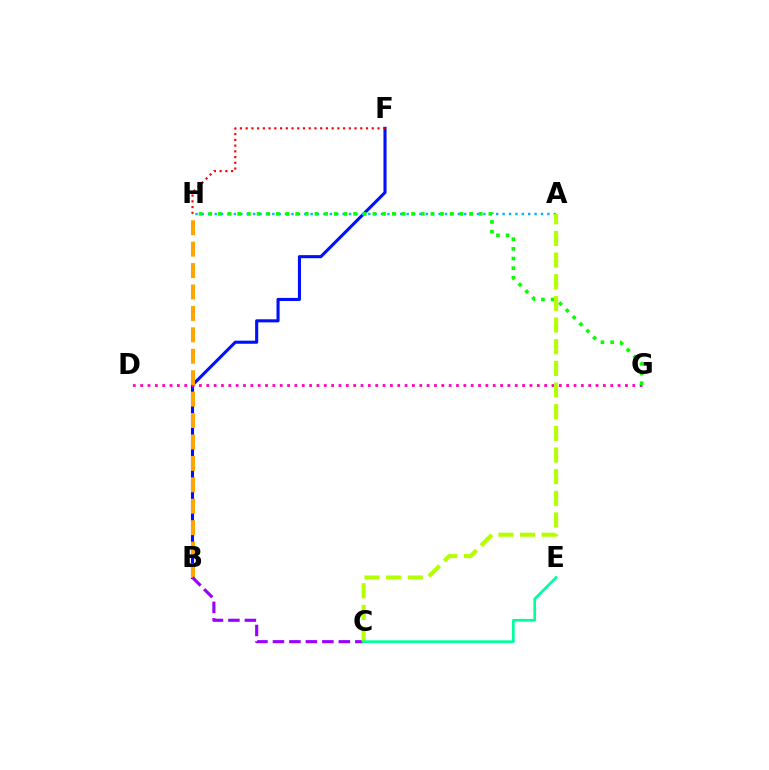{('B', 'F'): [{'color': '#0010ff', 'line_style': 'solid', 'thickness': 2.23}], ('D', 'G'): [{'color': '#ff00bd', 'line_style': 'dotted', 'thickness': 2.0}], ('A', 'H'): [{'color': '#00b5ff', 'line_style': 'dotted', 'thickness': 1.74}], ('B', 'H'): [{'color': '#ffa500', 'line_style': 'dashed', 'thickness': 2.91}], ('B', 'C'): [{'color': '#9b00ff', 'line_style': 'dashed', 'thickness': 2.24}], ('G', 'H'): [{'color': '#08ff00', 'line_style': 'dotted', 'thickness': 2.62}], ('A', 'C'): [{'color': '#b3ff00', 'line_style': 'dashed', 'thickness': 2.94}], ('C', 'E'): [{'color': '#00ff9d', 'line_style': 'solid', 'thickness': 1.95}], ('F', 'H'): [{'color': '#ff0000', 'line_style': 'dotted', 'thickness': 1.56}]}